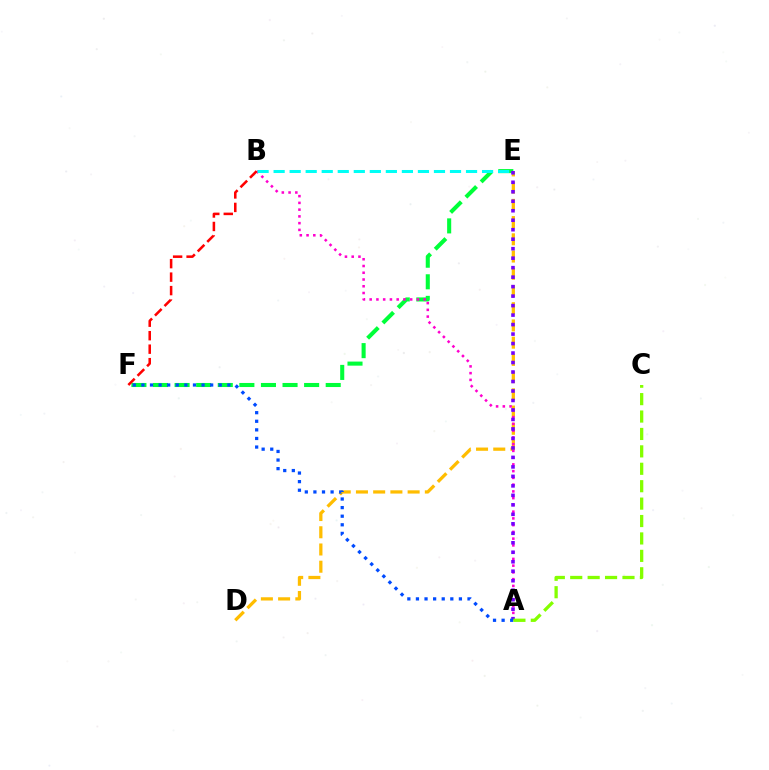{('E', 'F'): [{'color': '#00ff39', 'line_style': 'dashed', 'thickness': 2.93}], ('D', 'E'): [{'color': '#ffbd00', 'line_style': 'dashed', 'thickness': 2.34}], ('A', 'B'): [{'color': '#ff00cf', 'line_style': 'dotted', 'thickness': 1.83}], ('A', 'E'): [{'color': '#7200ff', 'line_style': 'dotted', 'thickness': 2.58}], ('B', 'F'): [{'color': '#ff0000', 'line_style': 'dashed', 'thickness': 1.83}], ('A', 'F'): [{'color': '#004bff', 'line_style': 'dotted', 'thickness': 2.34}], ('B', 'E'): [{'color': '#00fff6', 'line_style': 'dashed', 'thickness': 2.18}], ('A', 'C'): [{'color': '#84ff00', 'line_style': 'dashed', 'thickness': 2.37}]}